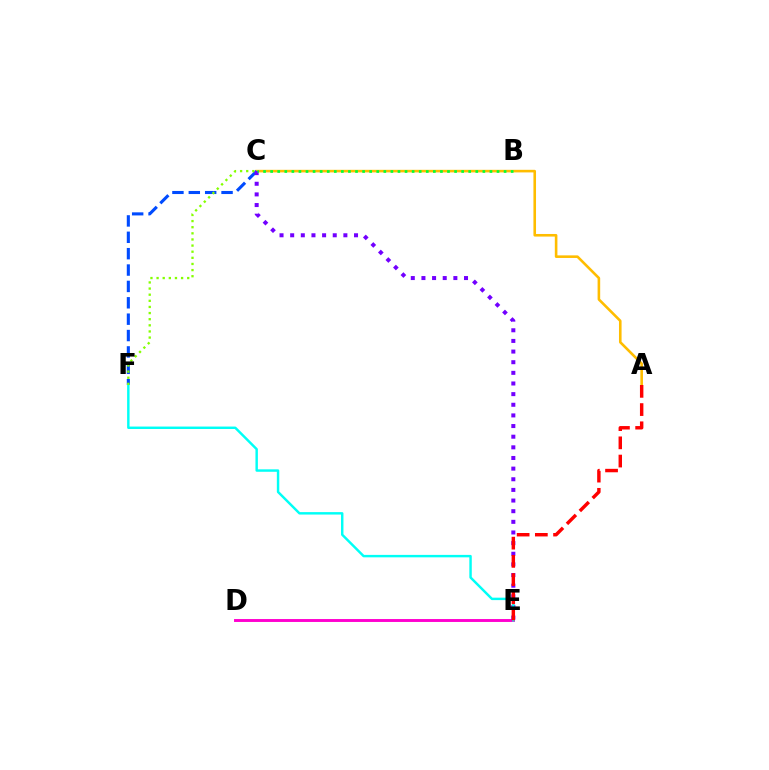{('A', 'C'): [{'color': '#ffbd00', 'line_style': 'solid', 'thickness': 1.87}], ('D', 'E'): [{'color': '#ff00cf', 'line_style': 'solid', 'thickness': 2.1}], ('C', 'F'): [{'color': '#004bff', 'line_style': 'dashed', 'thickness': 2.22}, {'color': '#84ff00', 'line_style': 'dotted', 'thickness': 1.66}], ('C', 'E'): [{'color': '#7200ff', 'line_style': 'dotted', 'thickness': 2.89}], ('E', 'F'): [{'color': '#00fff6', 'line_style': 'solid', 'thickness': 1.76}], ('B', 'C'): [{'color': '#00ff39', 'line_style': 'dotted', 'thickness': 1.92}], ('A', 'E'): [{'color': '#ff0000', 'line_style': 'dashed', 'thickness': 2.48}]}